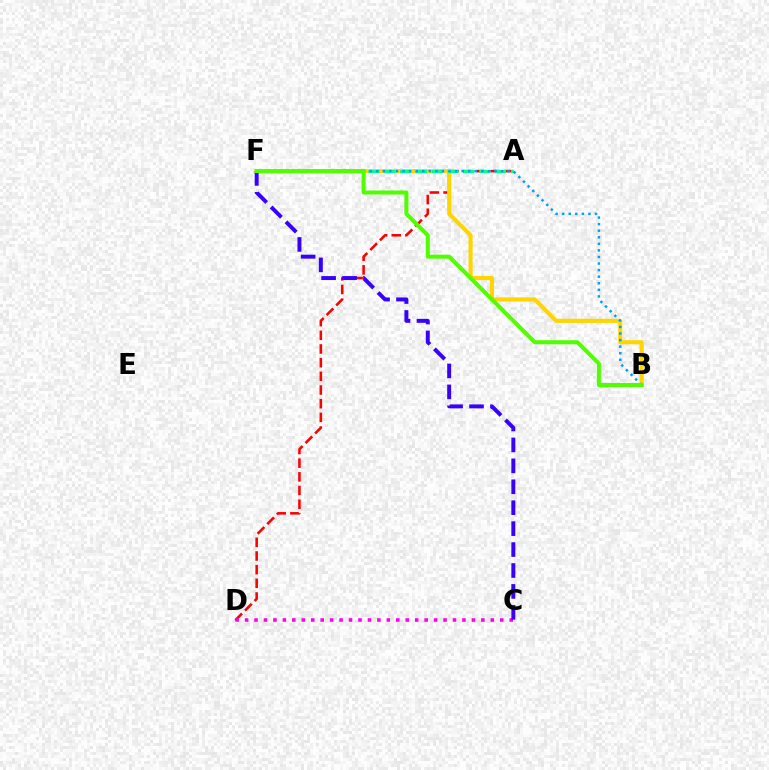{('A', 'D'): [{'color': '#ff0000', 'line_style': 'dashed', 'thickness': 1.86}], ('B', 'F'): [{'color': '#ffd500', 'line_style': 'solid', 'thickness': 2.96}, {'color': '#009eff', 'line_style': 'dotted', 'thickness': 1.78}, {'color': '#4fff00', 'line_style': 'solid', 'thickness': 2.89}], ('A', 'F'): [{'color': '#00ff86', 'line_style': 'dashed', 'thickness': 2.15}], ('C', 'D'): [{'color': '#ff00ed', 'line_style': 'dotted', 'thickness': 2.57}], ('C', 'F'): [{'color': '#3700ff', 'line_style': 'dashed', 'thickness': 2.84}]}